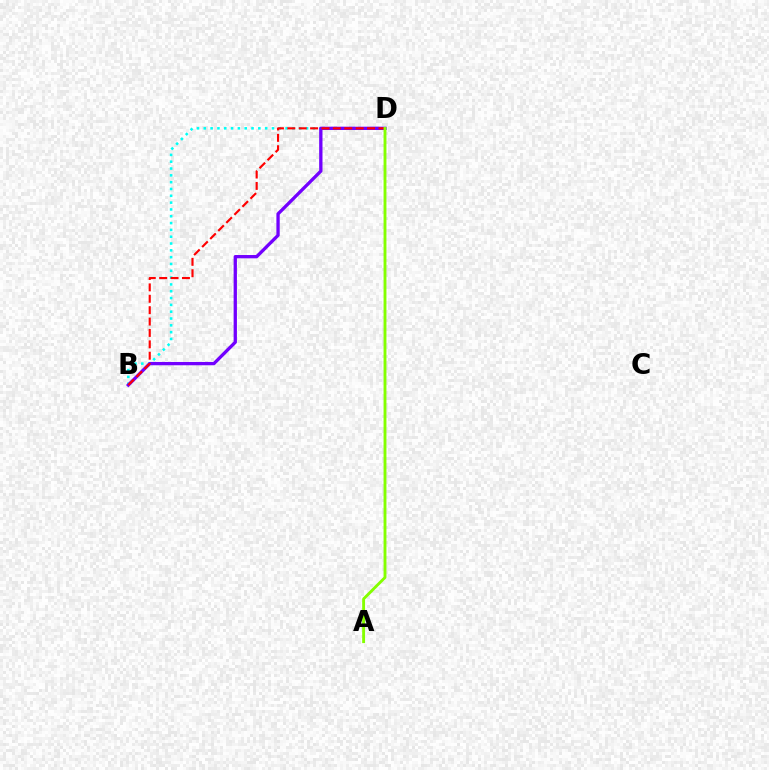{('B', 'D'): [{'color': '#00fff6', 'line_style': 'dotted', 'thickness': 1.85}, {'color': '#7200ff', 'line_style': 'solid', 'thickness': 2.38}, {'color': '#ff0000', 'line_style': 'dashed', 'thickness': 1.55}], ('A', 'D'): [{'color': '#84ff00', 'line_style': 'solid', 'thickness': 2.07}]}